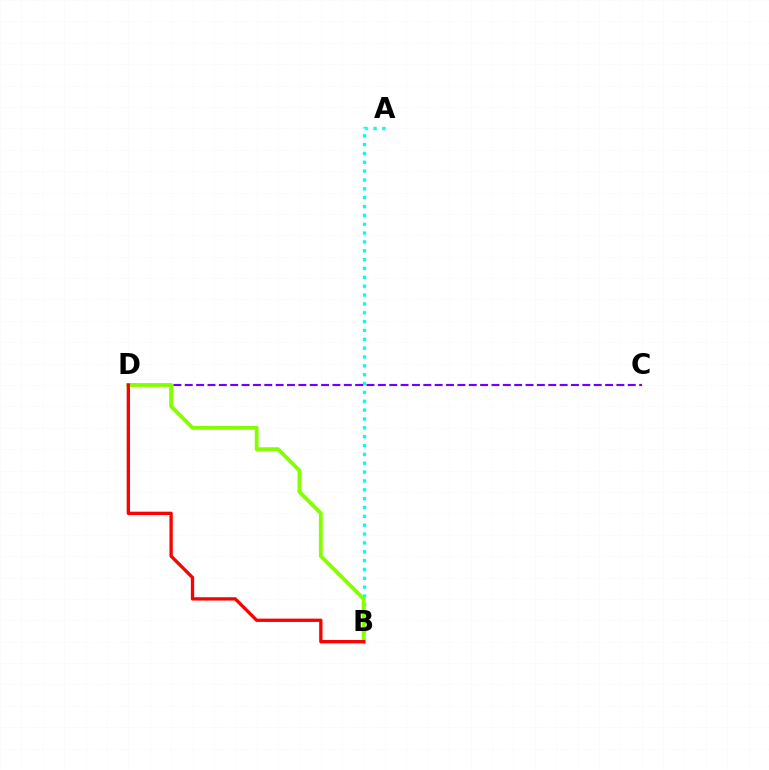{('A', 'B'): [{'color': '#00fff6', 'line_style': 'dotted', 'thickness': 2.4}], ('C', 'D'): [{'color': '#7200ff', 'line_style': 'dashed', 'thickness': 1.54}], ('B', 'D'): [{'color': '#84ff00', 'line_style': 'solid', 'thickness': 2.76}, {'color': '#ff0000', 'line_style': 'solid', 'thickness': 2.39}]}